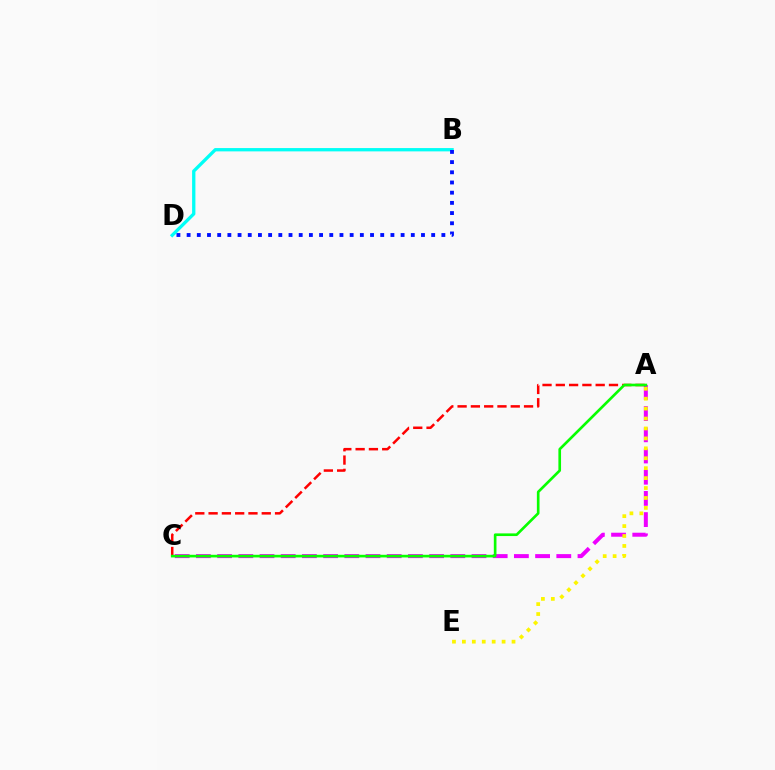{('B', 'D'): [{'color': '#00fff6', 'line_style': 'solid', 'thickness': 2.38}, {'color': '#0010ff', 'line_style': 'dotted', 'thickness': 2.77}], ('A', 'C'): [{'color': '#ee00ff', 'line_style': 'dashed', 'thickness': 2.88}, {'color': '#ff0000', 'line_style': 'dashed', 'thickness': 1.81}, {'color': '#08ff00', 'line_style': 'solid', 'thickness': 1.91}], ('A', 'E'): [{'color': '#fcf500', 'line_style': 'dotted', 'thickness': 2.7}]}